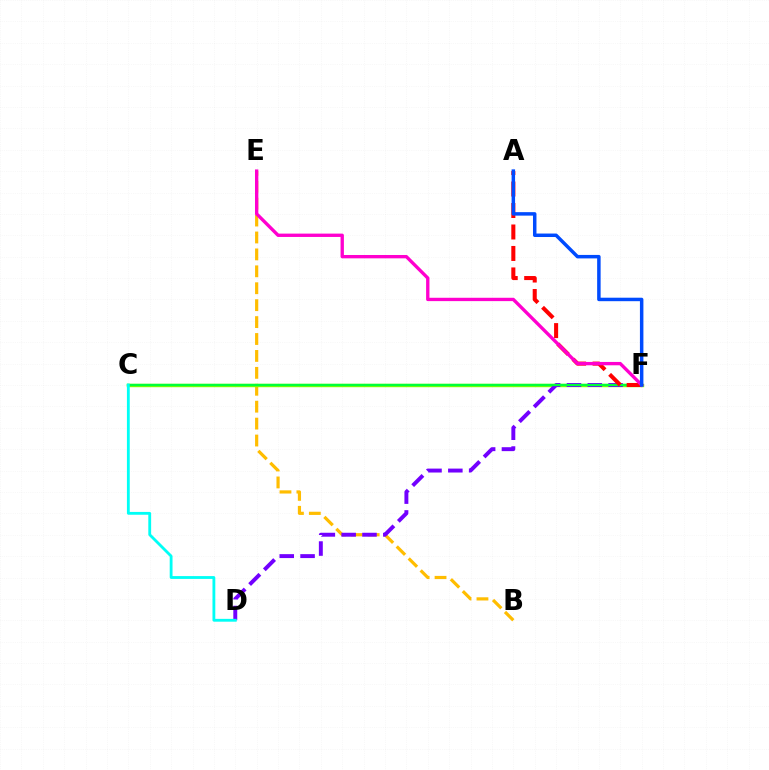{('B', 'E'): [{'color': '#ffbd00', 'line_style': 'dashed', 'thickness': 2.3}], ('C', 'F'): [{'color': '#84ff00', 'line_style': 'solid', 'thickness': 2.46}, {'color': '#00ff39', 'line_style': 'solid', 'thickness': 1.66}], ('D', 'F'): [{'color': '#7200ff', 'line_style': 'dashed', 'thickness': 2.83}], ('A', 'F'): [{'color': '#ff0000', 'line_style': 'dashed', 'thickness': 2.92}, {'color': '#004bff', 'line_style': 'solid', 'thickness': 2.5}], ('E', 'F'): [{'color': '#ff00cf', 'line_style': 'solid', 'thickness': 2.41}], ('C', 'D'): [{'color': '#00fff6', 'line_style': 'solid', 'thickness': 2.03}]}